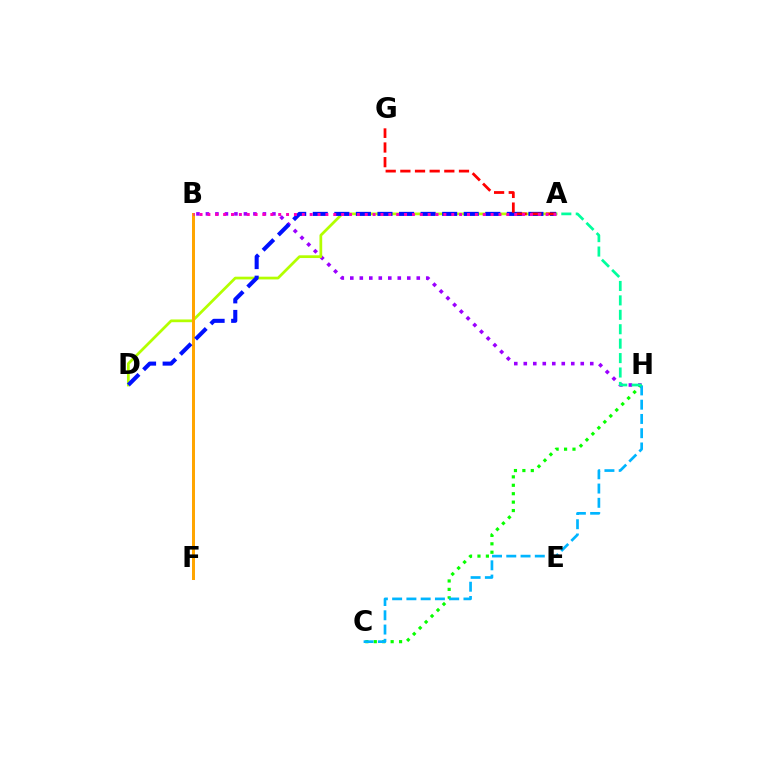{('B', 'H'): [{'color': '#9b00ff', 'line_style': 'dotted', 'thickness': 2.58}], ('C', 'H'): [{'color': '#08ff00', 'line_style': 'dotted', 'thickness': 2.29}, {'color': '#00b5ff', 'line_style': 'dashed', 'thickness': 1.94}], ('A', 'D'): [{'color': '#b3ff00', 'line_style': 'solid', 'thickness': 1.97}, {'color': '#0010ff', 'line_style': 'dashed', 'thickness': 2.93}], ('B', 'F'): [{'color': '#ffa500', 'line_style': 'solid', 'thickness': 2.16}], ('A', 'G'): [{'color': '#ff0000', 'line_style': 'dashed', 'thickness': 1.99}], ('A', 'H'): [{'color': '#00ff9d', 'line_style': 'dashed', 'thickness': 1.96}], ('A', 'B'): [{'color': '#ff00bd', 'line_style': 'dotted', 'thickness': 2.14}]}